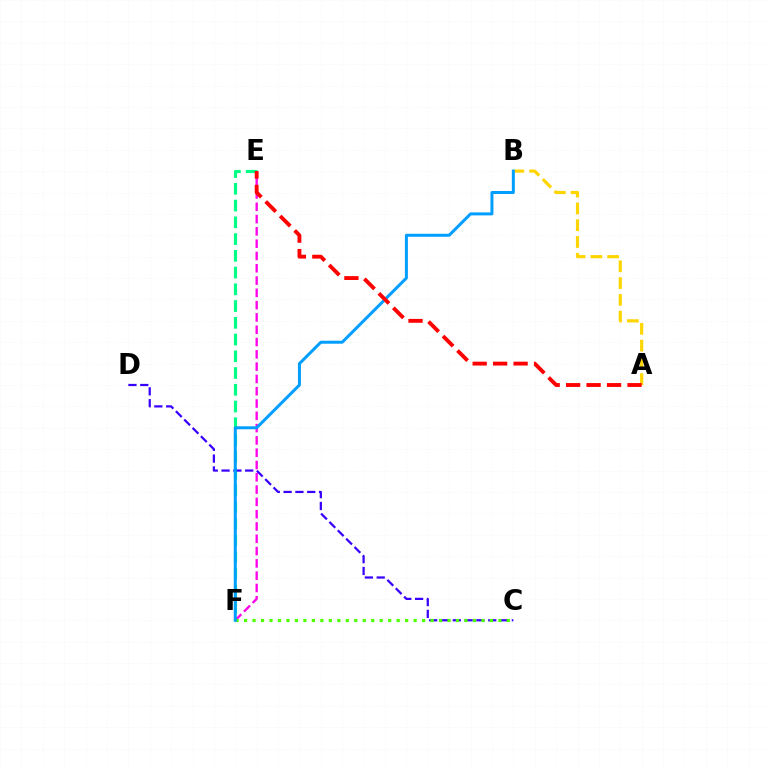{('E', 'F'): [{'color': '#00ff86', 'line_style': 'dashed', 'thickness': 2.27}, {'color': '#ff00ed', 'line_style': 'dashed', 'thickness': 1.67}], ('C', 'D'): [{'color': '#3700ff', 'line_style': 'dashed', 'thickness': 1.61}], ('A', 'B'): [{'color': '#ffd500', 'line_style': 'dashed', 'thickness': 2.28}], ('C', 'F'): [{'color': '#4fff00', 'line_style': 'dotted', 'thickness': 2.3}], ('B', 'F'): [{'color': '#009eff', 'line_style': 'solid', 'thickness': 2.15}], ('A', 'E'): [{'color': '#ff0000', 'line_style': 'dashed', 'thickness': 2.78}]}